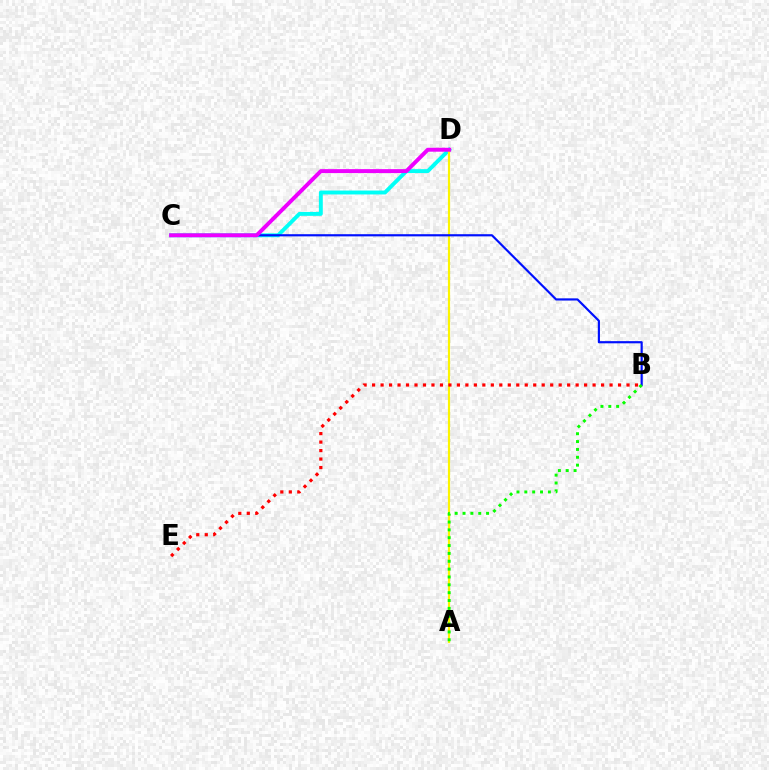{('C', 'D'): [{'color': '#00fff6', 'line_style': 'solid', 'thickness': 2.81}, {'color': '#ee00ff', 'line_style': 'solid', 'thickness': 2.84}], ('A', 'D'): [{'color': '#fcf500', 'line_style': 'solid', 'thickness': 1.57}], ('B', 'C'): [{'color': '#0010ff', 'line_style': 'solid', 'thickness': 1.56}], ('A', 'B'): [{'color': '#08ff00', 'line_style': 'dotted', 'thickness': 2.13}], ('B', 'E'): [{'color': '#ff0000', 'line_style': 'dotted', 'thickness': 2.3}]}